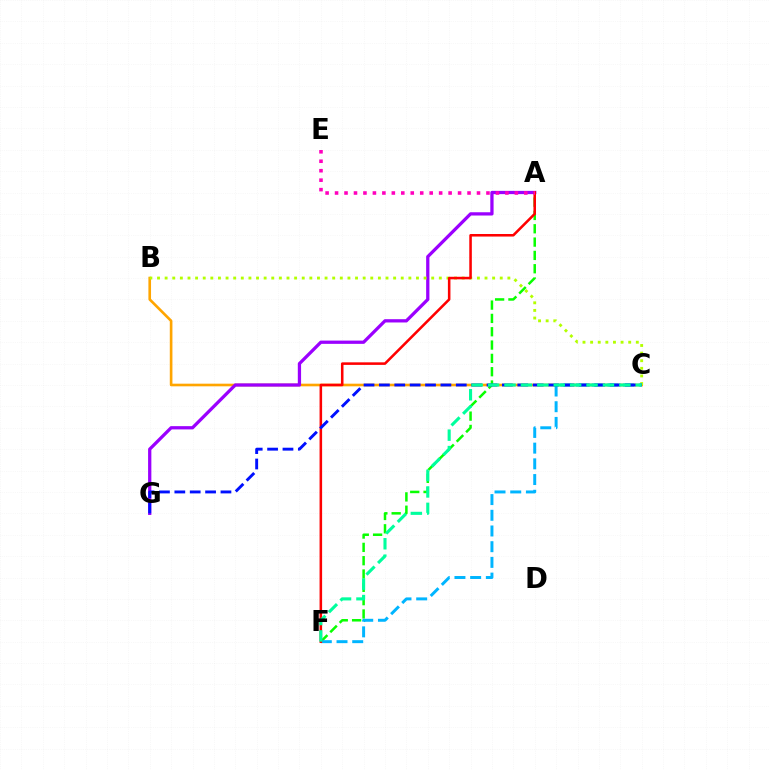{('B', 'C'): [{'color': '#ffa500', 'line_style': 'solid', 'thickness': 1.9}, {'color': '#b3ff00', 'line_style': 'dotted', 'thickness': 2.07}], ('A', 'G'): [{'color': '#9b00ff', 'line_style': 'solid', 'thickness': 2.35}], ('A', 'F'): [{'color': '#08ff00', 'line_style': 'dashed', 'thickness': 1.81}, {'color': '#ff0000', 'line_style': 'solid', 'thickness': 1.84}], ('C', 'F'): [{'color': '#00b5ff', 'line_style': 'dashed', 'thickness': 2.13}, {'color': '#00ff9d', 'line_style': 'dashed', 'thickness': 2.23}], ('A', 'E'): [{'color': '#ff00bd', 'line_style': 'dotted', 'thickness': 2.57}], ('C', 'G'): [{'color': '#0010ff', 'line_style': 'dashed', 'thickness': 2.09}]}